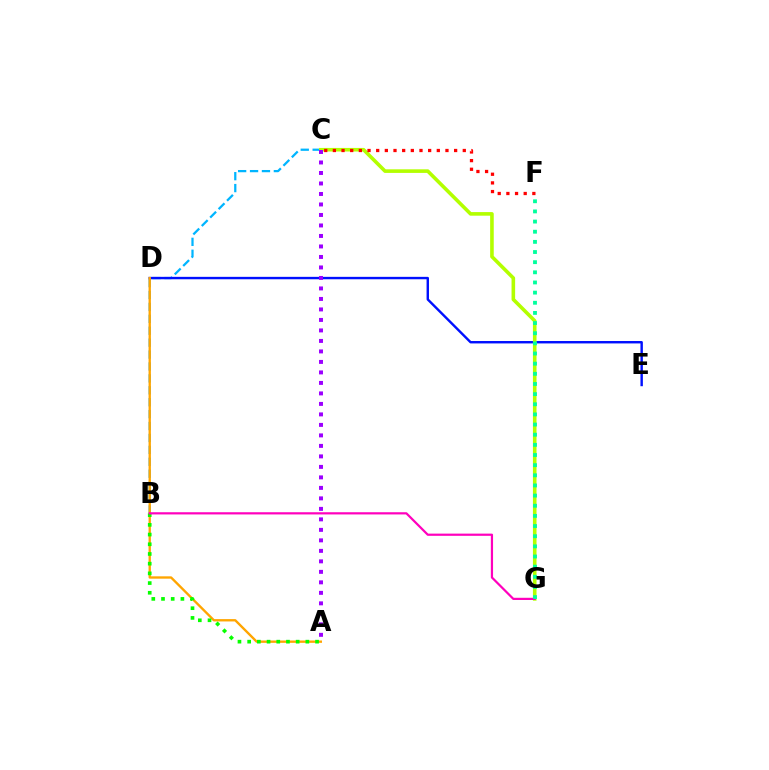{('B', 'C'): [{'color': '#00b5ff', 'line_style': 'dashed', 'thickness': 1.62}], ('D', 'E'): [{'color': '#0010ff', 'line_style': 'solid', 'thickness': 1.74}], ('C', 'G'): [{'color': '#b3ff00', 'line_style': 'solid', 'thickness': 2.59}], ('C', 'F'): [{'color': '#ff0000', 'line_style': 'dotted', 'thickness': 2.35}], ('A', 'D'): [{'color': '#ffa500', 'line_style': 'solid', 'thickness': 1.69}], ('A', 'B'): [{'color': '#08ff00', 'line_style': 'dotted', 'thickness': 2.64}], ('B', 'G'): [{'color': '#ff00bd', 'line_style': 'solid', 'thickness': 1.59}], ('F', 'G'): [{'color': '#00ff9d', 'line_style': 'dotted', 'thickness': 2.76}], ('A', 'C'): [{'color': '#9b00ff', 'line_style': 'dotted', 'thickness': 2.85}]}